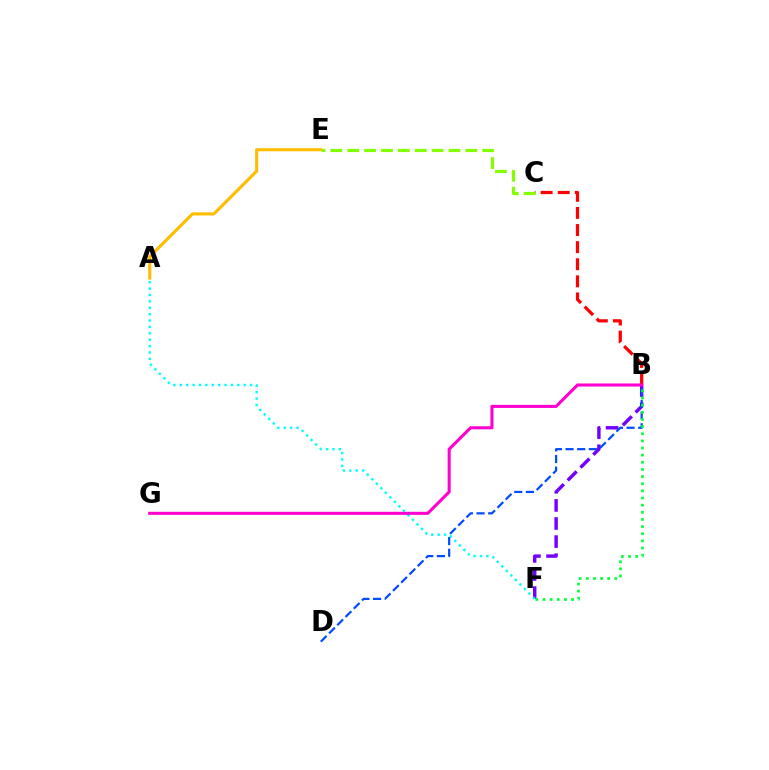{('B', 'F'): [{'color': '#7200ff', 'line_style': 'dashed', 'thickness': 2.46}, {'color': '#00ff39', 'line_style': 'dotted', 'thickness': 1.94}], ('B', 'C'): [{'color': '#ff0000', 'line_style': 'dashed', 'thickness': 2.32}], ('A', 'E'): [{'color': '#ffbd00', 'line_style': 'solid', 'thickness': 2.24}], ('A', 'F'): [{'color': '#00fff6', 'line_style': 'dotted', 'thickness': 1.74}], ('B', 'G'): [{'color': '#ff00cf', 'line_style': 'solid', 'thickness': 2.21}], ('B', 'D'): [{'color': '#004bff', 'line_style': 'dashed', 'thickness': 1.58}], ('C', 'E'): [{'color': '#84ff00', 'line_style': 'dashed', 'thickness': 2.29}]}